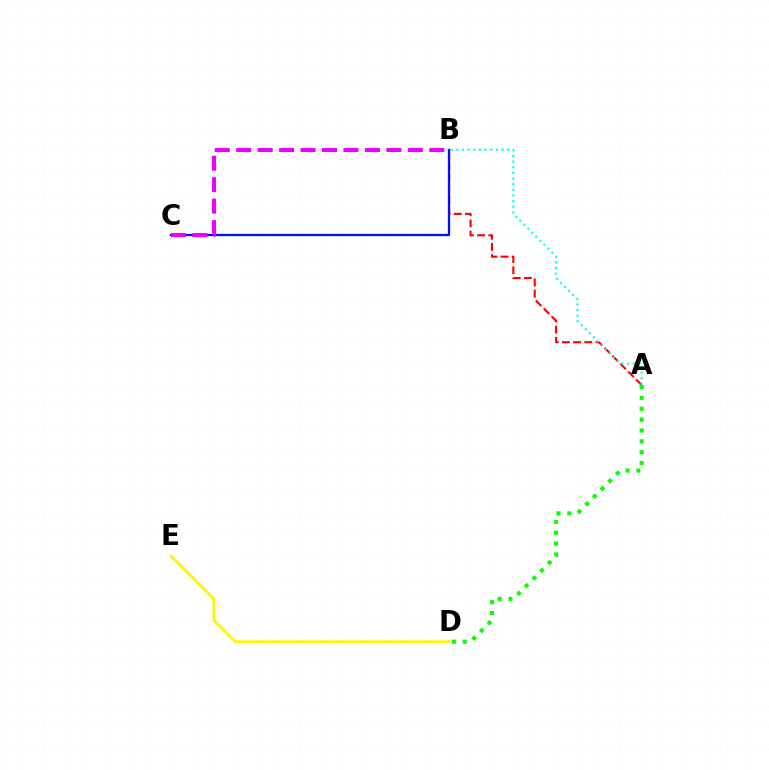{('A', 'B'): [{'color': '#ff0000', 'line_style': 'dashed', 'thickness': 1.52}, {'color': '#00fff6', 'line_style': 'dotted', 'thickness': 1.53}], ('B', 'C'): [{'color': '#0010ff', 'line_style': 'solid', 'thickness': 1.63}, {'color': '#ee00ff', 'line_style': 'dashed', 'thickness': 2.91}], ('A', 'D'): [{'color': '#08ff00', 'line_style': 'dotted', 'thickness': 2.95}], ('D', 'E'): [{'color': '#fcf500', 'line_style': 'solid', 'thickness': 1.91}]}